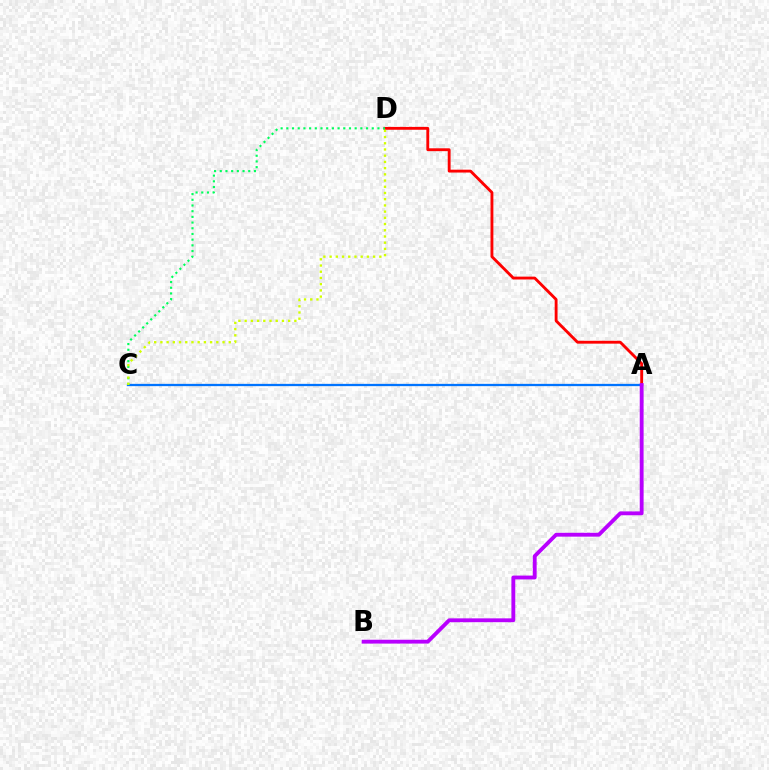{('A', 'C'): [{'color': '#0074ff', 'line_style': 'solid', 'thickness': 1.64}], ('A', 'D'): [{'color': '#ff0000', 'line_style': 'solid', 'thickness': 2.06}], ('A', 'B'): [{'color': '#b900ff', 'line_style': 'solid', 'thickness': 2.77}], ('C', 'D'): [{'color': '#00ff5c', 'line_style': 'dotted', 'thickness': 1.55}, {'color': '#d1ff00', 'line_style': 'dotted', 'thickness': 1.69}]}